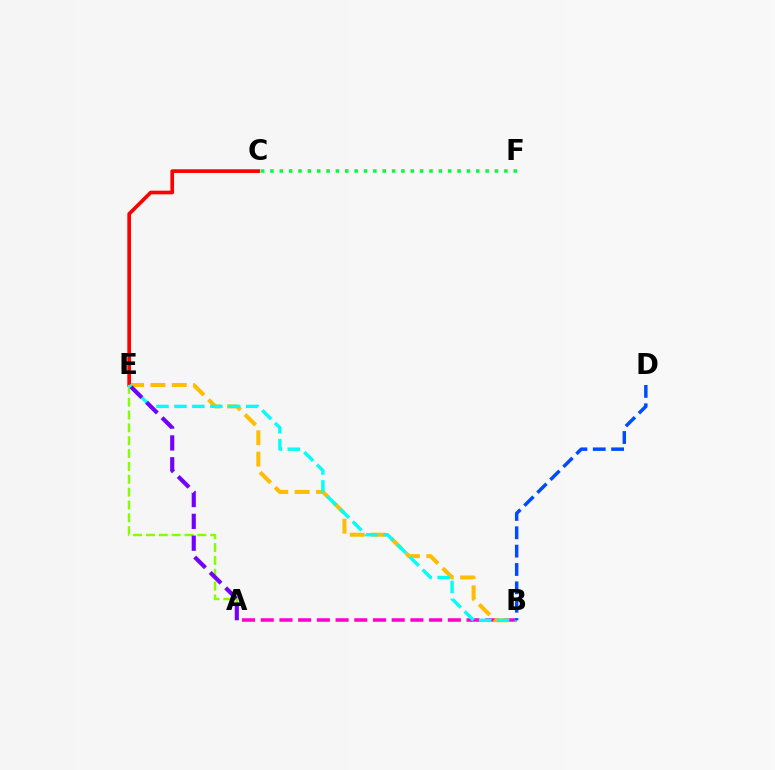{('A', 'B'): [{'color': '#ff00cf', 'line_style': 'dashed', 'thickness': 2.54}], ('B', 'E'): [{'color': '#ffbd00', 'line_style': 'dashed', 'thickness': 2.9}, {'color': '#00fff6', 'line_style': 'dashed', 'thickness': 2.44}], ('C', 'E'): [{'color': '#ff0000', 'line_style': 'solid', 'thickness': 2.65}], ('A', 'E'): [{'color': '#84ff00', 'line_style': 'dashed', 'thickness': 1.75}, {'color': '#7200ff', 'line_style': 'dashed', 'thickness': 2.97}], ('C', 'F'): [{'color': '#00ff39', 'line_style': 'dotted', 'thickness': 2.54}], ('B', 'D'): [{'color': '#004bff', 'line_style': 'dashed', 'thickness': 2.49}]}